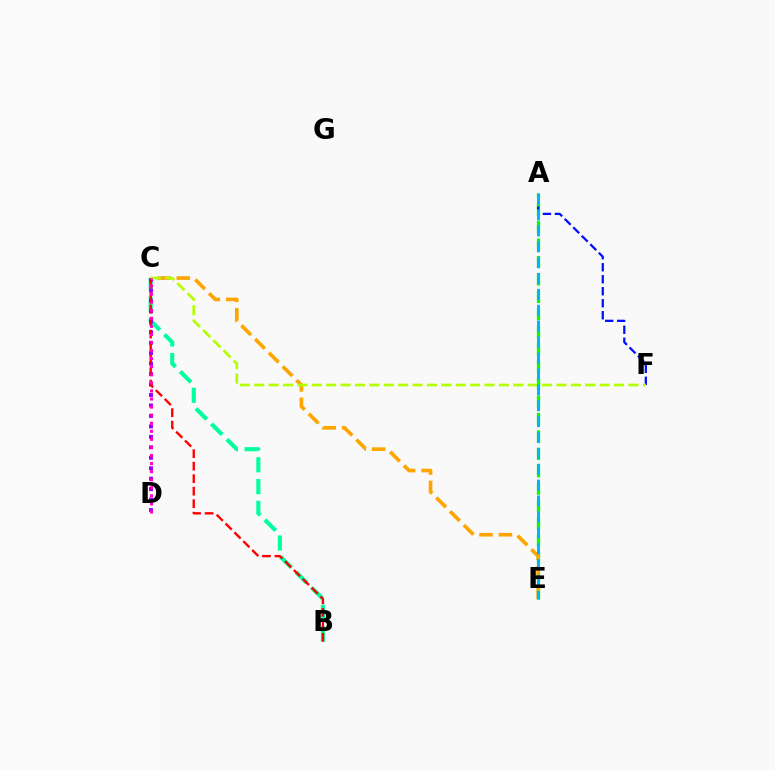{('A', 'E'): [{'color': '#08ff00', 'line_style': 'dashed', 'thickness': 2.37}, {'color': '#00b5ff', 'line_style': 'dashed', 'thickness': 2.16}], ('C', 'E'): [{'color': '#ffa500', 'line_style': 'dashed', 'thickness': 2.64}], ('A', 'F'): [{'color': '#0010ff', 'line_style': 'dashed', 'thickness': 1.63}], ('B', 'C'): [{'color': '#00ff9d', 'line_style': 'dashed', 'thickness': 2.96}, {'color': '#ff0000', 'line_style': 'dashed', 'thickness': 1.7}], ('C', 'D'): [{'color': '#9b00ff', 'line_style': 'dotted', 'thickness': 2.84}, {'color': '#ff00bd', 'line_style': 'dotted', 'thickness': 2.19}], ('C', 'F'): [{'color': '#b3ff00', 'line_style': 'dashed', 'thickness': 1.96}]}